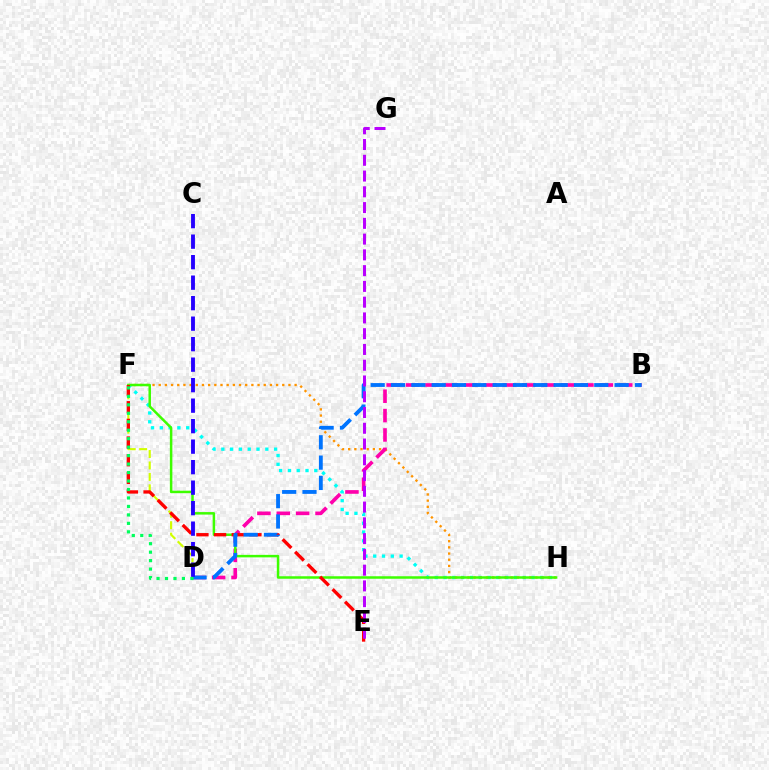{('F', 'H'): [{'color': '#00fff6', 'line_style': 'dotted', 'thickness': 2.39}, {'color': '#ff9400', 'line_style': 'dotted', 'thickness': 1.68}, {'color': '#3dff00', 'line_style': 'solid', 'thickness': 1.8}], ('B', 'D'): [{'color': '#ff00ac', 'line_style': 'dashed', 'thickness': 2.63}, {'color': '#0074ff', 'line_style': 'dashed', 'thickness': 2.76}], ('D', 'F'): [{'color': '#d1ff00', 'line_style': 'dashed', 'thickness': 1.55}, {'color': '#00ff5c', 'line_style': 'dotted', 'thickness': 2.3}], ('E', 'F'): [{'color': '#ff0000', 'line_style': 'dashed', 'thickness': 2.4}], ('E', 'G'): [{'color': '#b900ff', 'line_style': 'dashed', 'thickness': 2.14}], ('C', 'D'): [{'color': '#2500ff', 'line_style': 'dashed', 'thickness': 2.78}]}